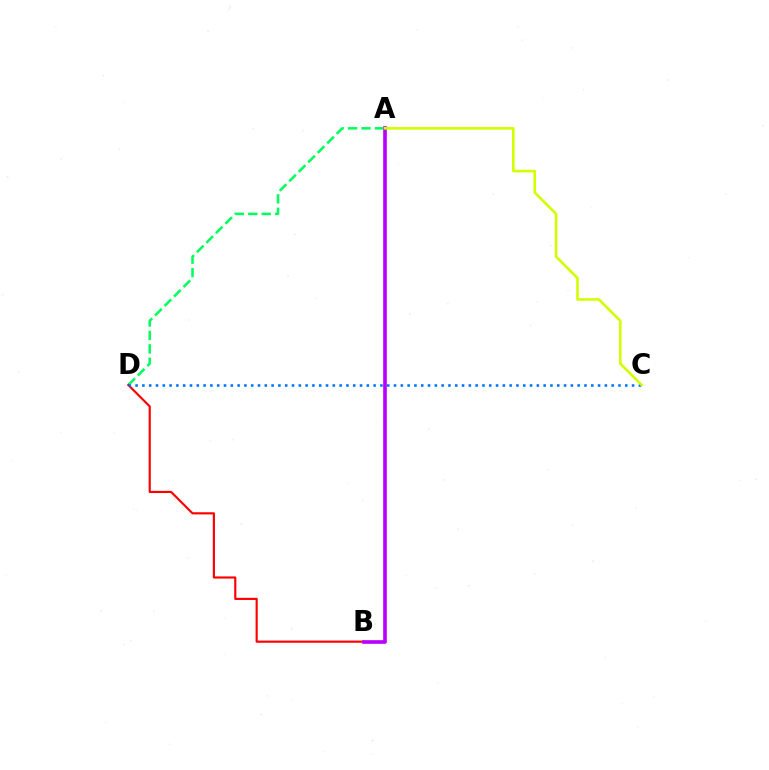{('A', 'D'): [{'color': '#00ff5c', 'line_style': 'dashed', 'thickness': 1.82}], ('B', 'D'): [{'color': '#ff0000', 'line_style': 'solid', 'thickness': 1.56}], ('C', 'D'): [{'color': '#0074ff', 'line_style': 'dotted', 'thickness': 1.85}], ('A', 'B'): [{'color': '#b900ff', 'line_style': 'solid', 'thickness': 2.63}], ('A', 'C'): [{'color': '#d1ff00', 'line_style': 'solid', 'thickness': 1.88}]}